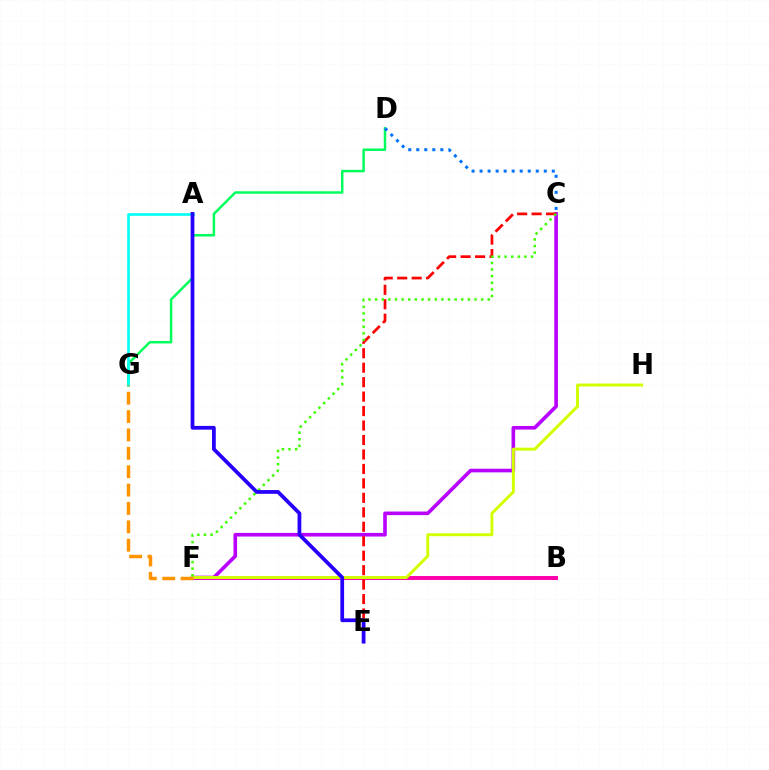{('D', 'G'): [{'color': '#00ff5c', 'line_style': 'solid', 'thickness': 1.79}], ('B', 'F'): [{'color': '#ff00ac', 'line_style': 'solid', 'thickness': 2.84}], ('C', 'F'): [{'color': '#b900ff', 'line_style': 'solid', 'thickness': 2.61}, {'color': '#3dff00', 'line_style': 'dotted', 'thickness': 1.8}], ('C', 'D'): [{'color': '#0074ff', 'line_style': 'dotted', 'thickness': 2.18}], ('C', 'E'): [{'color': '#ff0000', 'line_style': 'dashed', 'thickness': 1.96}], ('F', 'H'): [{'color': '#d1ff00', 'line_style': 'solid', 'thickness': 2.12}], ('A', 'G'): [{'color': '#00fff6', 'line_style': 'solid', 'thickness': 1.89}], ('A', 'E'): [{'color': '#2500ff', 'line_style': 'solid', 'thickness': 2.7}], ('F', 'G'): [{'color': '#ff9400', 'line_style': 'dashed', 'thickness': 2.5}]}